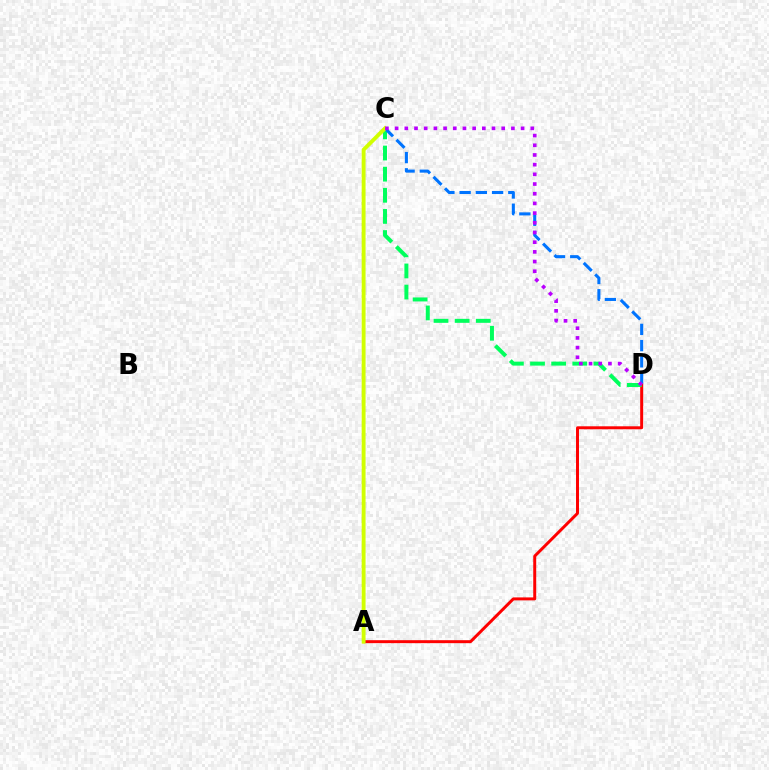{('A', 'D'): [{'color': '#ff0000', 'line_style': 'solid', 'thickness': 2.14}], ('C', 'D'): [{'color': '#00ff5c', 'line_style': 'dashed', 'thickness': 2.87}, {'color': '#0074ff', 'line_style': 'dashed', 'thickness': 2.2}, {'color': '#b900ff', 'line_style': 'dotted', 'thickness': 2.63}], ('A', 'C'): [{'color': '#d1ff00', 'line_style': 'solid', 'thickness': 2.79}]}